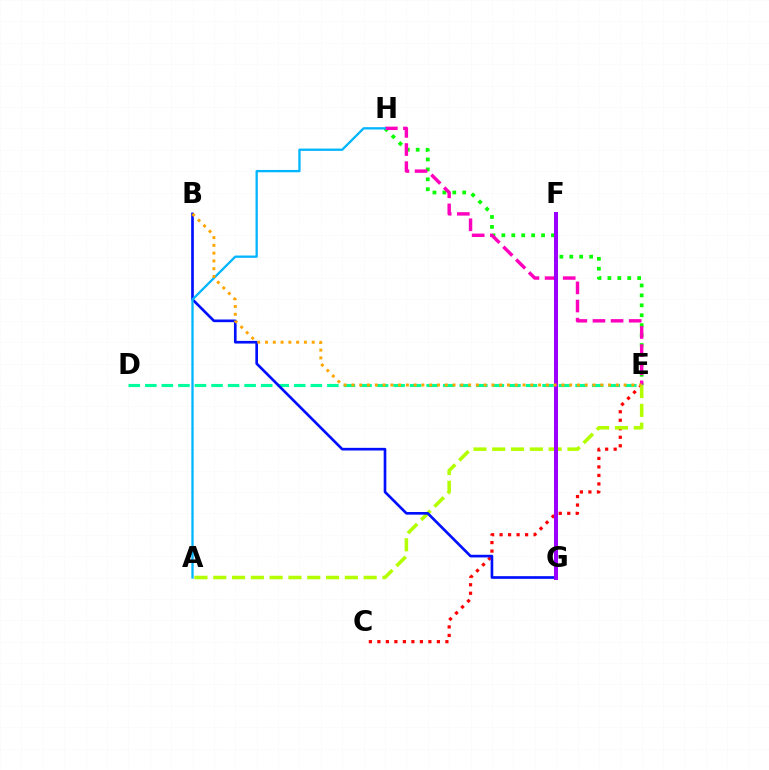{('E', 'H'): [{'color': '#08ff00', 'line_style': 'dotted', 'thickness': 2.7}, {'color': '#ff00bd', 'line_style': 'dashed', 'thickness': 2.46}], ('C', 'E'): [{'color': '#ff0000', 'line_style': 'dotted', 'thickness': 2.31}], ('D', 'E'): [{'color': '#00ff9d', 'line_style': 'dashed', 'thickness': 2.25}], ('A', 'E'): [{'color': '#b3ff00', 'line_style': 'dashed', 'thickness': 2.55}], ('B', 'G'): [{'color': '#0010ff', 'line_style': 'solid', 'thickness': 1.92}], ('A', 'H'): [{'color': '#00b5ff', 'line_style': 'solid', 'thickness': 1.66}], ('F', 'G'): [{'color': '#9b00ff', 'line_style': 'solid', 'thickness': 2.9}], ('B', 'E'): [{'color': '#ffa500', 'line_style': 'dotted', 'thickness': 2.11}]}